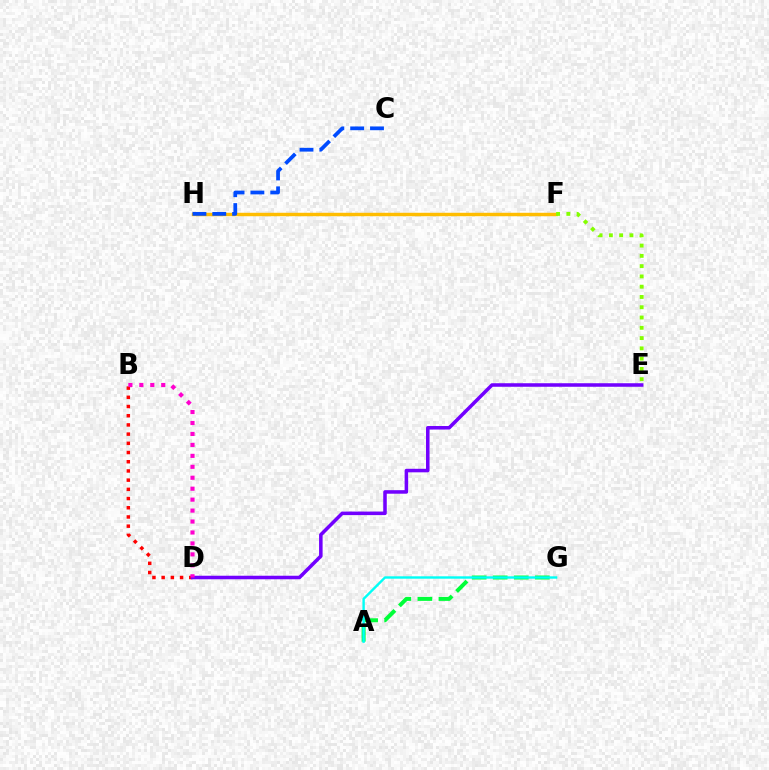{('A', 'G'): [{'color': '#00ff39', 'line_style': 'dashed', 'thickness': 2.86}, {'color': '#00fff6', 'line_style': 'solid', 'thickness': 1.72}], ('B', 'D'): [{'color': '#ff0000', 'line_style': 'dotted', 'thickness': 2.5}, {'color': '#ff00cf', 'line_style': 'dotted', 'thickness': 2.97}], ('D', 'E'): [{'color': '#7200ff', 'line_style': 'solid', 'thickness': 2.54}], ('F', 'H'): [{'color': '#ffbd00', 'line_style': 'solid', 'thickness': 2.47}], ('E', 'F'): [{'color': '#84ff00', 'line_style': 'dotted', 'thickness': 2.79}], ('C', 'H'): [{'color': '#004bff', 'line_style': 'dashed', 'thickness': 2.7}]}